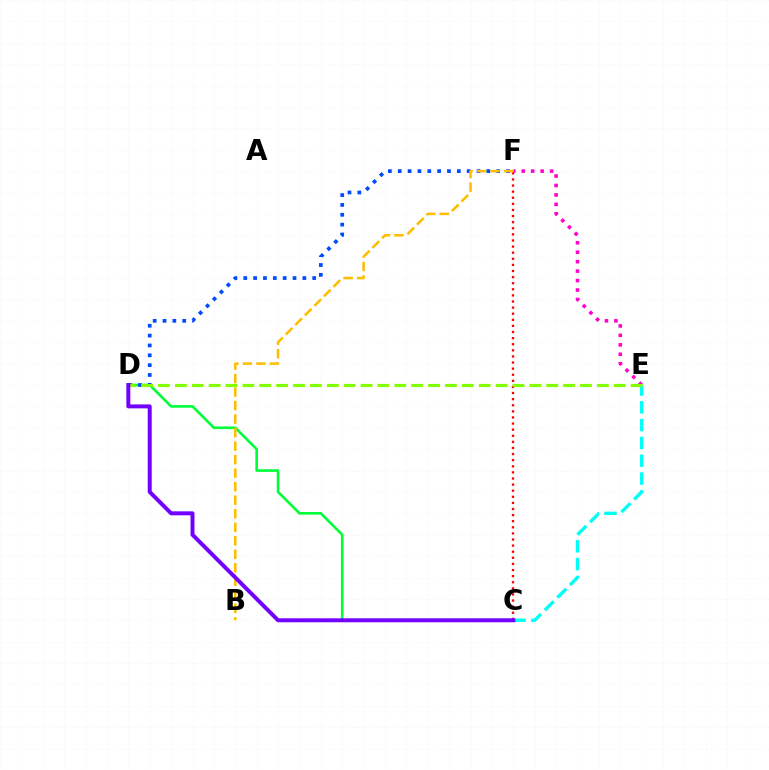{('C', 'D'): [{'color': '#00ff39', 'line_style': 'solid', 'thickness': 1.91}, {'color': '#7200ff', 'line_style': 'solid', 'thickness': 2.86}], ('D', 'F'): [{'color': '#004bff', 'line_style': 'dotted', 'thickness': 2.68}], ('C', 'F'): [{'color': '#ff0000', 'line_style': 'dotted', 'thickness': 1.66}], ('C', 'E'): [{'color': '#00fff6', 'line_style': 'dashed', 'thickness': 2.42}], ('E', 'F'): [{'color': '#ff00cf', 'line_style': 'dotted', 'thickness': 2.57}], ('D', 'E'): [{'color': '#84ff00', 'line_style': 'dashed', 'thickness': 2.29}], ('B', 'F'): [{'color': '#ffbd00', 'line_style': 'dashed', 'thickness': 1.84}]}